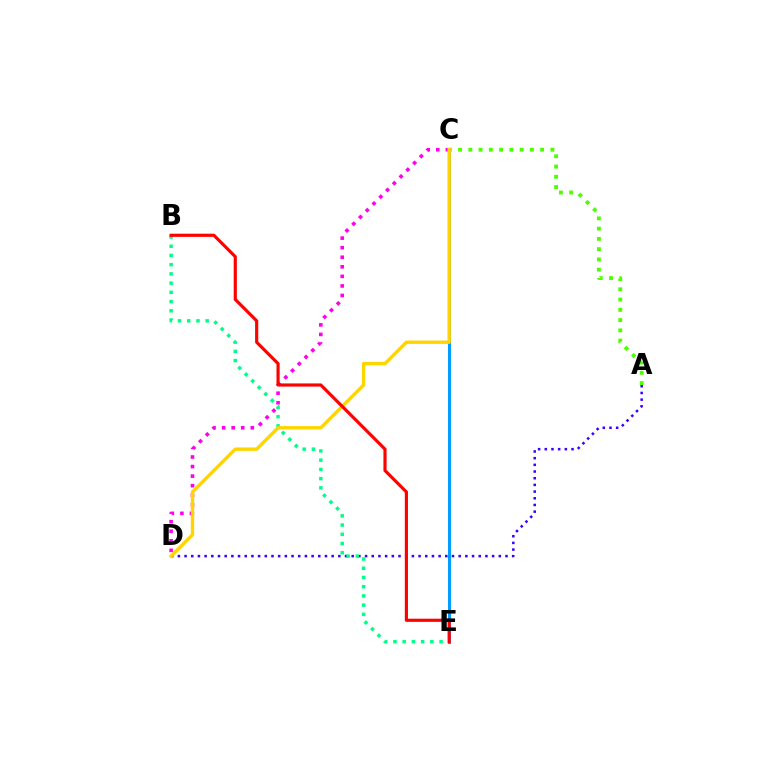{('C', 'D'): [{'color': '#ff00ed', 'line_style': 'dotted', 'thickness': 2.6}, {'color': '#ffd500', 'line_style': 'solid', 'thickness': 2.44}], ('A', 'C'): [{'color': '#4fff00', 'line_style': 'dotted', 'thickness': 2.79}], ('C', 'E'): [{'color': '#009eff', 'line_style': 'solid', 'thickness': 2.18}], ('A', 'D'): [{'color': '#3700ff', 'line_style': 'dotted', 'thickness': 1.82}], ('B', 'E'): [{'color': '#00ff86', 'line_style': 'dotted', 'thickness': 2.51}, {'color': '#ff0000', 'line_style': 'solid', 'thickness': 2.27}]}